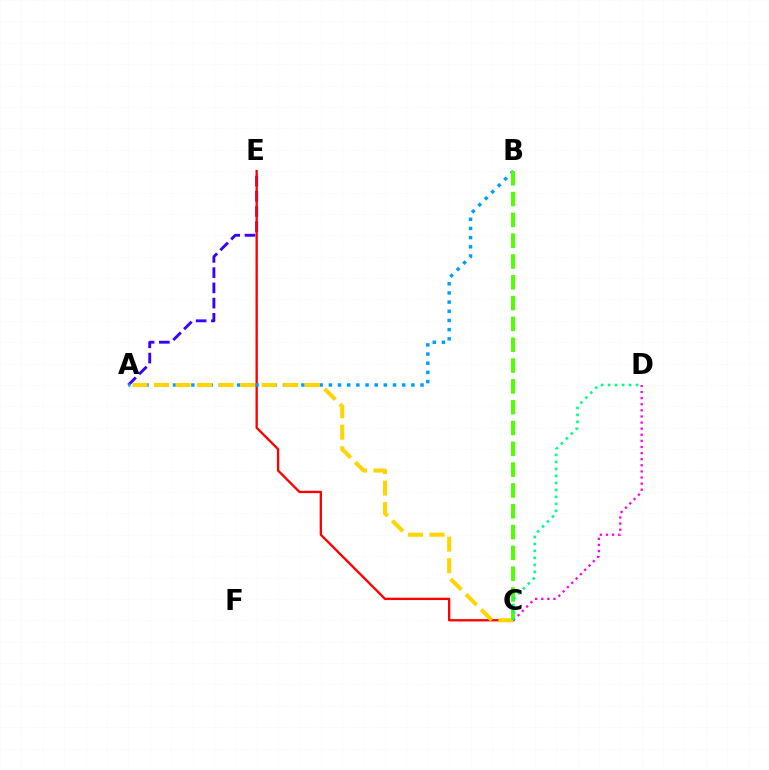{('A', 'E'): [{'color': '#3700ff', 'line_style': 'dashed', 'thickness': 2.07}], ('C', 'E'): [{'color': '#ff0000', 'line_style': 'solid', 'thickness': 1.68}], ('A', 'B'): [{'color': '#009eff', 'line_style': 'dotted', 'thickness': 2.49}], ('A', 'C'): [{'color': '#ffd500', 'line_style': 'dashed', 'thickness': 2.93}], ('B', 'C'): [{'color': '#4fff00', 'line_style': 'dashed', 'thickness': 2.83}], ('C', 'D'): [{'color': '#ff00ed', 'line_style': 'dotted', 'thickness': 1.66}, {'color': '#00ff86', 'line_style': 'dotted', 'thickness': 1.9}]}